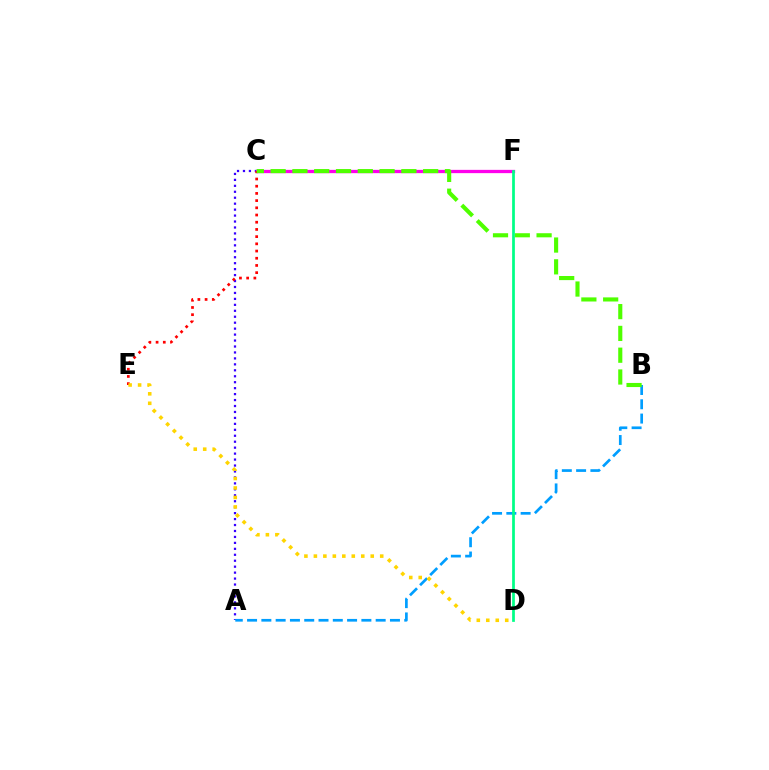{('A', 'C'): [{'color': '#3700ff', 'line_style': 'dotted', 'thickness': 1.62}], ('C', 'F'): [{'color': '#ff00ed', 'line_style': 'solid', 'thickness': 2.36}], ('A', 'B'): [{'color': '#009eff', 'line_style': 'dashed', 'thickness': 1.94}], ('C', 'E'): [{'color': '#ff0000', 'line_style': 'dotted', 'thickness': 1.96}], ('B', 'C'): [{'color': '#4fff00', 'line_style': 'dashed', 'thickness': 2.96}], ('D', 'F'): [{'color': '#00ff86', 'line_style': 'solid', 'thickness': 1.97}], ('D', 'E'): [{'color': '#ffd500', 'line_style': 'dotted', 'thickness': 2.57}]}